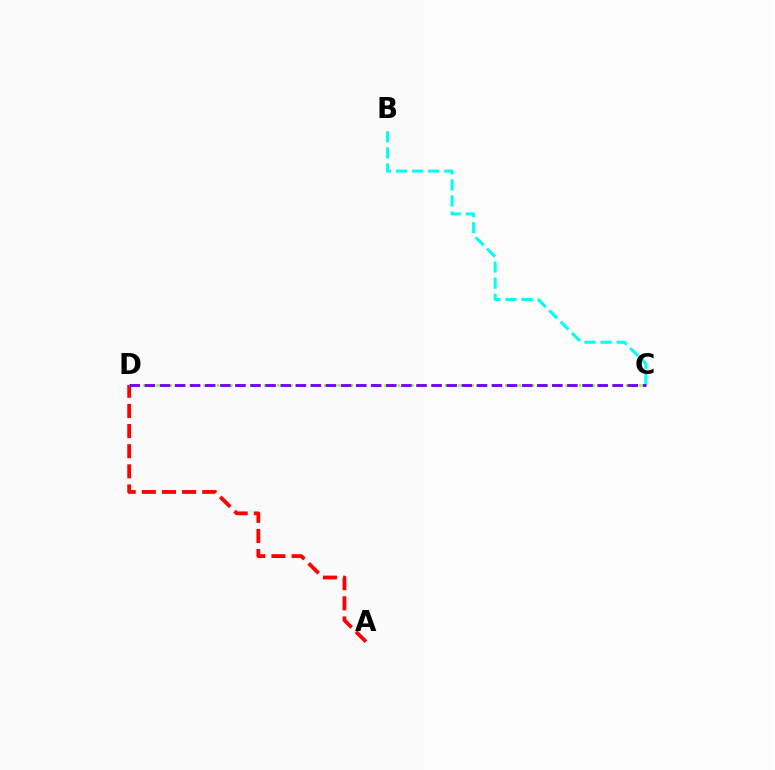{('A', 'D'): [{'color': '#ff0000', 'line_style': 'dashed', 'thickness': 2.74}], ('C', 'D'): [{'color': '#84ff00', 'line_style': 'dotted', 'thickness': 1.82}, {'color': '#7200ff', 'line_style': 'dashed', 'thickness': 2.05}], ('B', 'C'): [{'color': '#00fff6', 'line_style': 'dashed', 'thickness': 2.19}]}